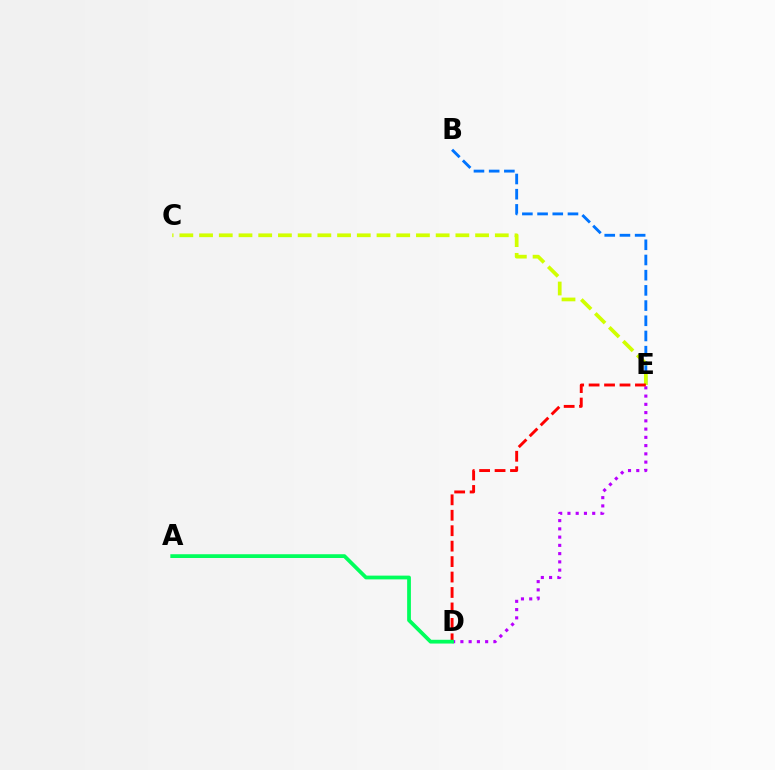{('D', 'E'): [{'color': '#b900ff', 'line_style': 'dotted', 'thickness': 2.24}, {'color': '#ff0000', 'line_style': 'dashed', 'thickness': 2.1}], ('B', 'E'): [{'color': '#0074ff', 'line_style': 'dashed', 'thickness': 2.06}], ('C', 'E'): [{'color': '#d1ff00', 'line_style': 'dashed', 'thickness': 2.68}], ('A', 'D'): [{'color': '#00ff5c', 'line_style': 'solid', 'thickness': 2.71}]}